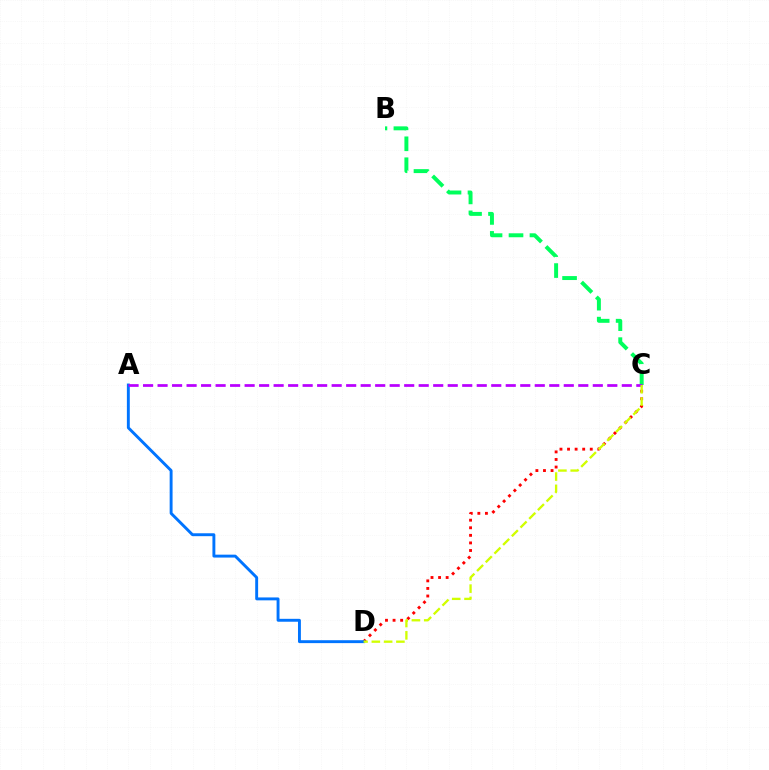{('C', 'D'): [{'color': '#ff0000', 'line_style': 'dotted', 'thickness': 2.06}, {'color': '#d1ff00', 'line_style': 'dashed', 'thickness': 1.67}], ('B', 'C'): [{'color': '#00ff5c', 'line_style': 'dashed', 'thickness': 2.85}], ('A', 'D'): [{'color': '#0074ff', 'line_style': 'solid', 'thickness': 2.1}], ('A', 'C'): [{'color': '#b900ff', 'line_style': 'dashed', 'thickness': 1.97}]}